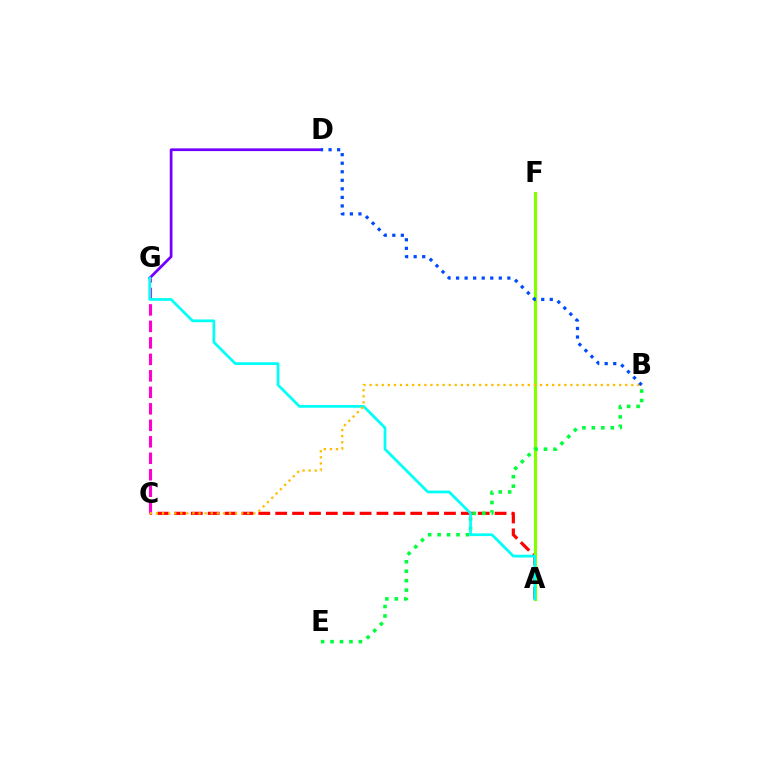{('D', 'G'): [{'color': '#7200ff', 'line_style': 'solid', 'thickness': 1.97}], ('A', 'C'): [{'color': '#ff0000', 'line_style': 'dashed', 'thickness': 2.29}], ('C', 'G'): [{'color': '#ff00cf', 'line_style': 'dashed', 'thickness': 2.24}], ('A', 'F'): [{'color': '#84ff00', 'line_style': 'solid', 'thickness': 2.28}], ('B', 'E'): [{'color': '#00ff39', 'line_style': 'dotted', 'thickness': 2.57}], ('A', 'G'): [{'color': '#00fff6', 'line_style': 'solid', 'thickness': 1.96}], ('B', 'C'): [{'color': '#ffbd00', 'line_style': 'dotted', 'thickness': 1.65}], ('B', 'D'): [{'color': '#004bff', 'line_style': 'dotted', 'thickness': 2.32}]}